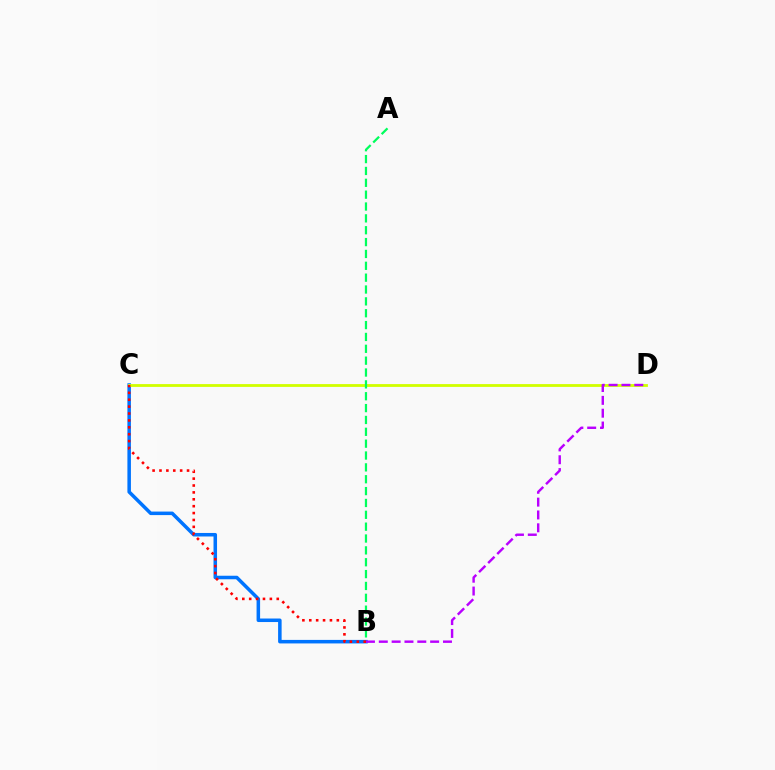{('B', 'C'): [{'color': '#0074ff', 'line_style': 'solid', 'thickness': 2.54}, {'color': '#ff0000', 'line_style': 'dotted', 'thickness': 1.87}], ('C', 'D'): [{'color': '#d1ff00', 'line_style': 'solid', 'thickness': 2.02}], ('A', 'B'): [{'color': '#00ff5c', 'line_style': 'dashed', 'thickness': 1.61}], ('B', 'D'): [{'color': '#b900ff', 'line_style': 'dashed', 'thickness': 1.74}]}